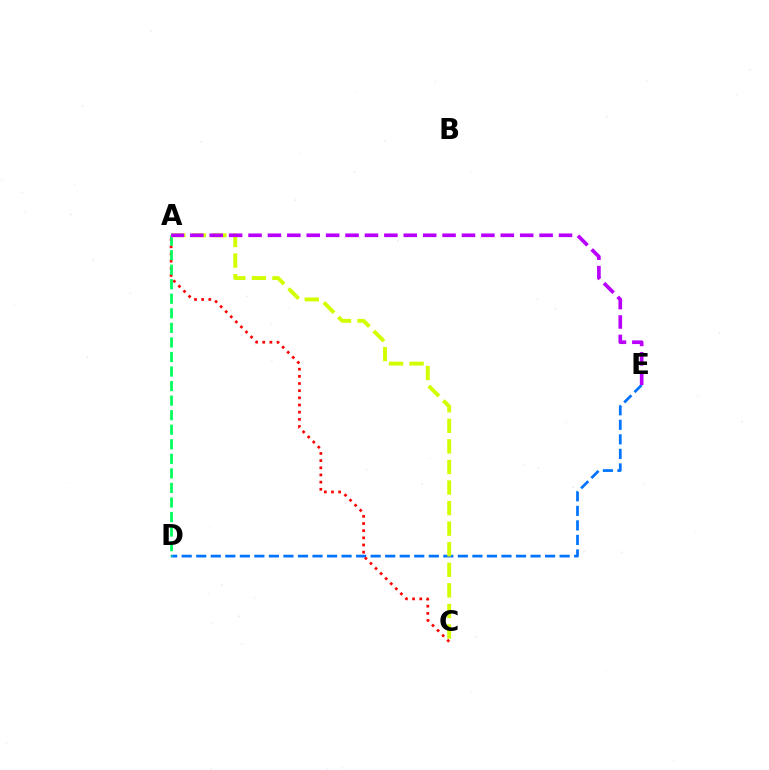{('D', 'E'): [{'color': '#0074ff', 'line_style': 'dashed', 'thickness': 1.97}], ('A', 'C'): [{'color': '#ff0000', 'line_style': 'dotted', 'thickness': 1.95}, {'color': '#d1ff00', 'line_style': 'dashed', 'thickness': 2.79}], ('A', 'D'): [{'color': '#00ff5c', 'line_style': 'dashed', 'thickness': 1.98}], ('A', 'E'): [{'color': '#b900ff', 'line_style': 'dashed', 'thickness': 2.64}]}